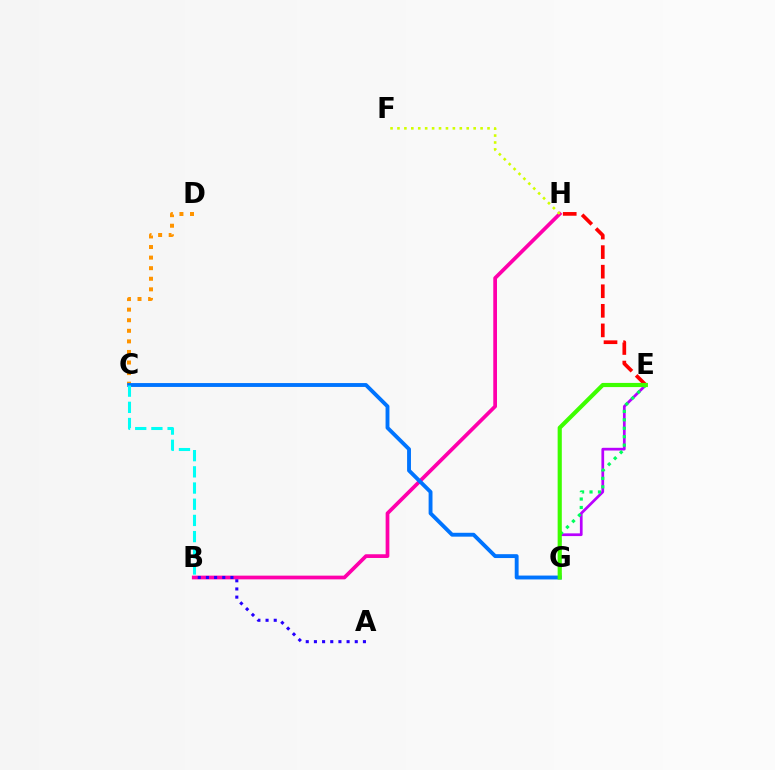{('E', 'G'): [{'color': '#b900ff', 'line_style': 'solid', 'thickness': 1.96}, {'color': '#00ff5c', 'line_style': 'dotted', 'thickness': 2.29}, {'color': '#3dff00', 'line_style': 'solid', 'thickness': 2.99}], ('C', 'D'): [{'color': '#ff9400', 'line_style': 'dotted', 'thickness': 2.87}], ('E', 'H'): [{'color': '#ff0000', 'line_style': 'dashed', 'thickness': 2.66}], ('B', 'H'): [{'color': '#ff00ac', 'line_style': 'solid', 'thickness': 2.68}], ('F', 'H'): [{'color': '#d1ff00', 'line_style': 'dotted', 'thickness': 1.88}], ('C', 'G'): [{'color': '#0074ff', 'line_style': 'solid', 'thickness': 2.79}], ('B', 'C'): [{'color': '#00fff6', 'line_style': 'dashed', 'thickness': 2.2}], ('A', 'B'): [{'color': '#2500ff', 'line_style': 'dotted', 'thickness': 2.22}]}